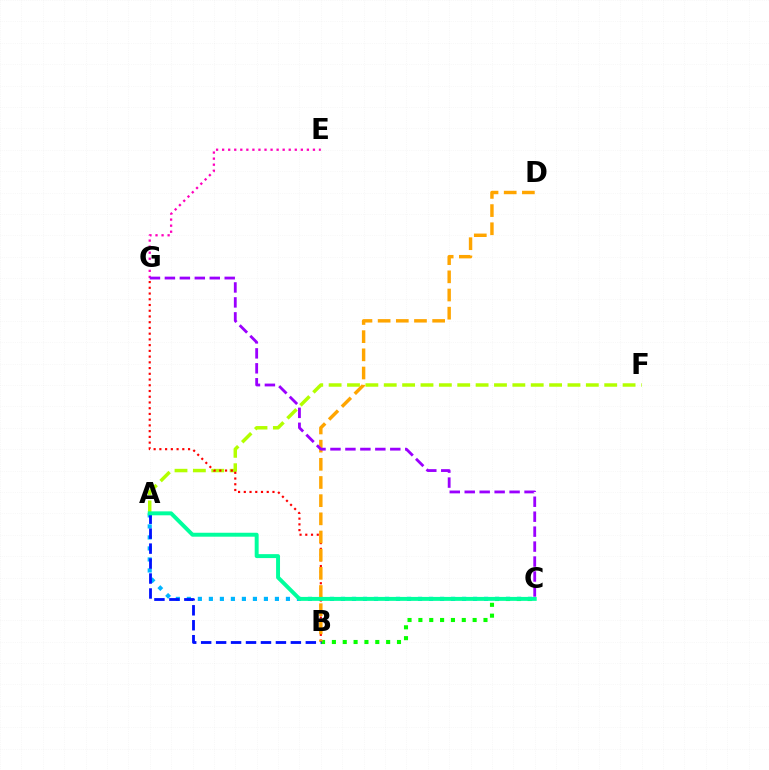{('E', 'G'): [{'color': '#ff00bd', 'line_style': 'dotted', 'thickness': 1.64}], ('A', 'C'): [{'color': '#00b5ff', 'line_style': 'dotted', 'thickness': 2.99}, {'color': '#00ff9d', 'line_style': 'solid', 'thickness': 2.84}], ('B', 'C'): [{'color': '#08ff00', 'line_style': 'dotted', 'thickness': 2.95}], ('A', 'F'): [{'color': '#b3ff00', 'line_style': 'dashed', 'thickness': 2.5}], ('B', 'G'): [{'color': '#ff0000', 'line_style': 'dotted', 'thickness': 1.56}], ('B', 'D'): [{'color': '#ffa500', 'line_style': 'dashed', 'thickness': 2.47}], ('A', 'B'): [{'color': '#0010ff', 'line_style': 'dashed', 'thickness': 2.03}], ('C', 'G'): [{'color': '#9b00ff', 'line_style': 'dashed', 'thickness': 2.03}]}